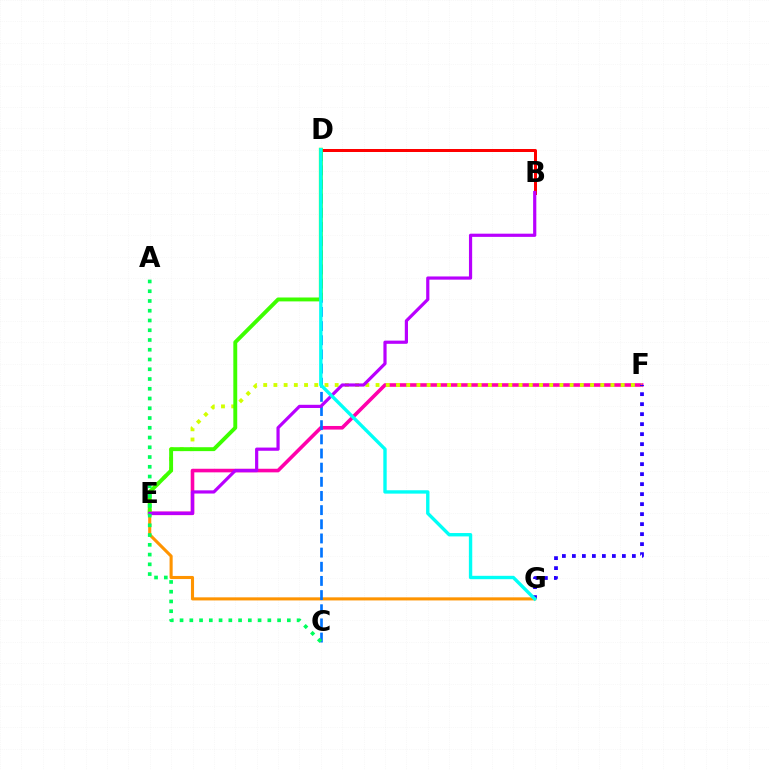{('E', 'F'): [{'color': '#ff00ac', 'line_style': 'solid', 'thickness': 2.59}, {'color': '#d1ff00', 'line_style': 'dotted', 'thickness': 2.78}], ('B', 'D'): [{'color': '#ff0000', 'line_style': 'solid', 'thickness': 2.16}], ('F', 'G'): [{'color': '#2500ff', 'line_style': 'dotted', 'thickness': 2.72}], ('E', 'G'): [{'color': '#ff9400', 'line_style': 'solid', 'thickness': 2.23}], ('C', 'D'): [{'color': '#0074ff', 'line_style': 'dashed', 'thickness': 1.92}], ('D', 'E'): [{'color': '#3dff00', 'line_style': 'solid', 'thickness': 2.81}], ('B', 'E'): [{'color': '#b900ff', 'line_style': 'solid', 'thickness': 2.3}], ('D', 'G'): [{'color': '#00fff6', 'line_style': 'solid', 'thickness': 2.43}], ('A', 'C'): [{'color': '#00ff5c', 'line_style': 'dotted', 'thickness': 2.65}]}